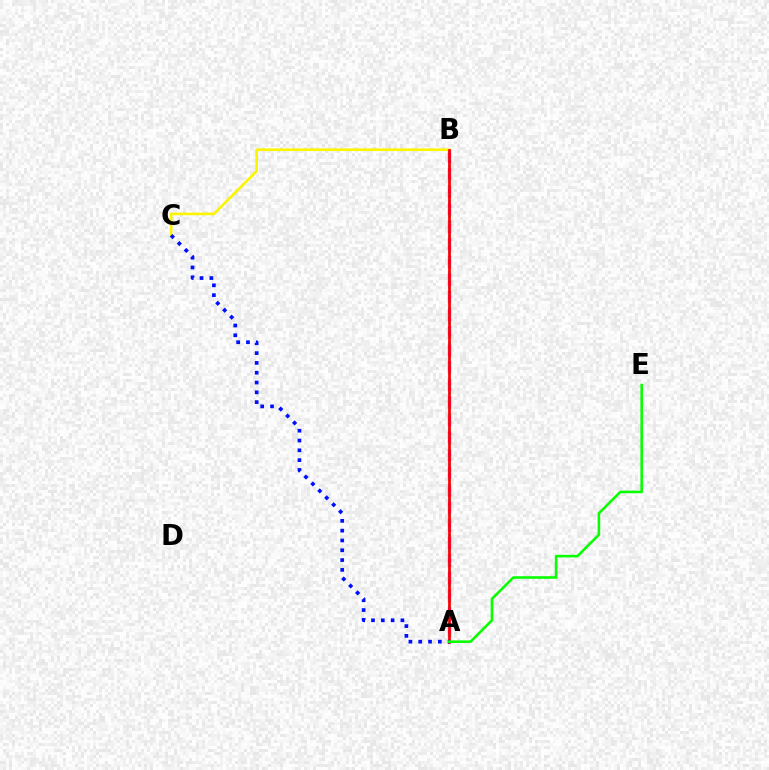{('A', 'B'): [{'color': '#ee00ff', 'line_style': 'dashed', 'thickness': 2.39}, {'color': '#00fff6', 'line_style': 'dotted', 'thickness': 1.93}, {'color': '#ff0000', 'line_style': 'solid', 'thickness': 1.97}], ('B', 'C'): [{'color': '#fcf500', 'line_style': 'solid', 'thickness': 1.91}], ('A', 'C'): [{'color': '#0010ff', 'line_style': 'dotted', 'thickness': 2.66}], ('A', 'E'): [{'color': '#08ff00', 'line_style': 'solid', 'thickness': 1.86}]}